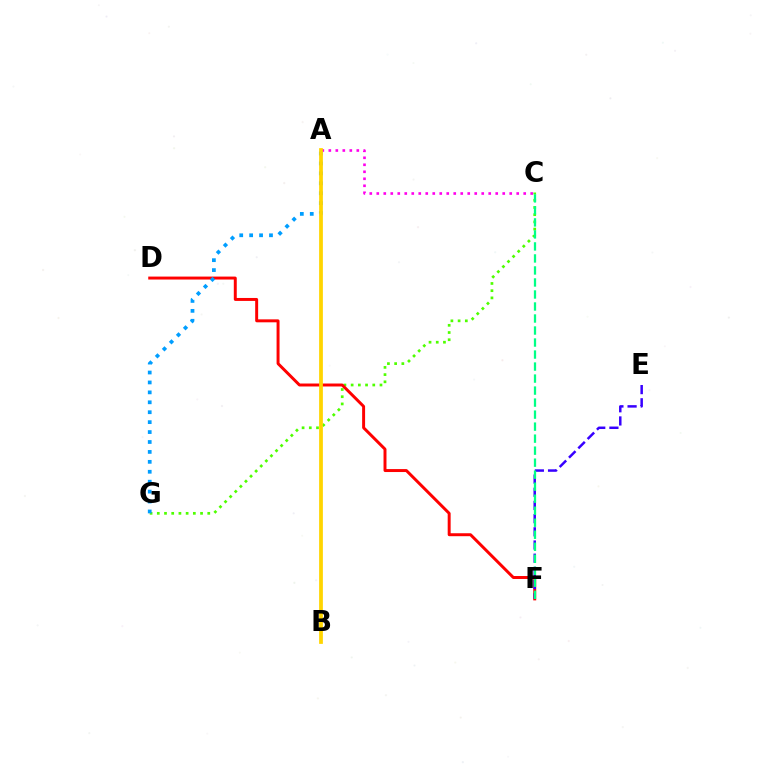{('C', 'G'): [{'color': '#4fff00', 'line_style': 'dotted', 'thickness': 1.96}], ('A', 'C'): [{'color': '#ff00ed', 'line_style': 'dotted', 'thickness': 1.9}], ('D', 'F'): [{'color': '#ff0000', 'line_style': 'solid', 'thickness': 2.13}], ('E', 'F'): [{'color': '#3700ff', 'line_style': 'dashed', 'thickness': 1.79}], ('C', 'F'): [{'color': '#00ff86', 'line_style': 'dashed', 'thickness': 1.63}], ('A', 'G'): [{'color': '#009eff', 'line_style': 'dotted', 'thickness': 2.7}], ('A', 'B'): [{'color': '#ffd500', 'line_style': 'solid', 'thickness': 2.7}]}